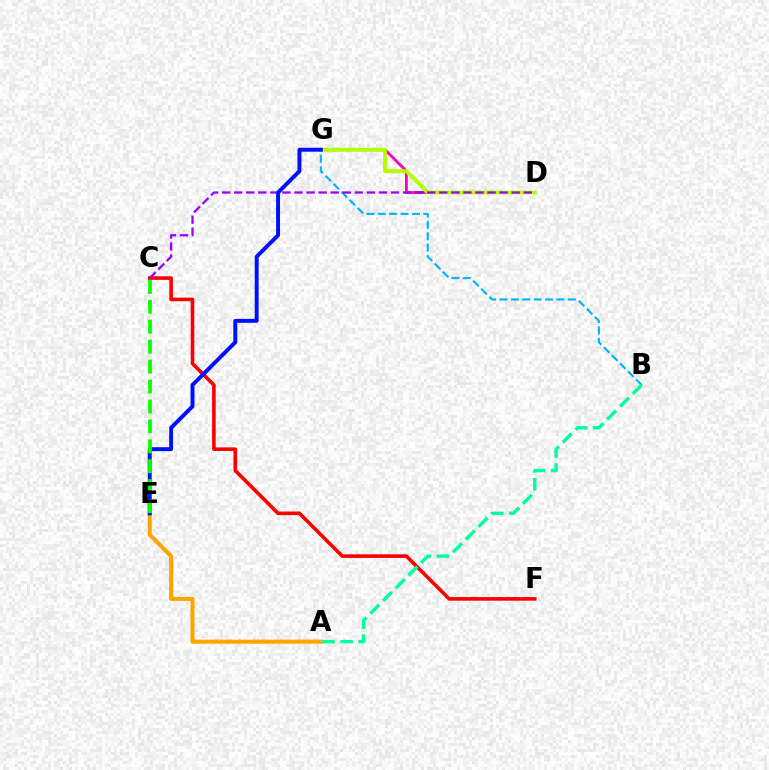{('D', 'G'): [{'color': '#ff00bd', 'line_style': 'solid', 'thickness': 2.05}, {'color': '#b3ff00', 'line_style': 'solid', 'thickness': 2.76}], ('C', 'F'): [{'color': '#ff0000', 'line_style': 'solid', 'thickness': 2.6}], ('A', 'E'): [{'color': '#ffa500', 'line_style': 'solid', 'thickness': 2.92}], ('B', 'G'): [{'color': '#00b5ff', 'line_style': 'dashed', 'thickness': 1.55}], ('C', 'D'): [{'color': '#9b00ff', 'line_style': 'dashed', 'thickness': 1.64}], ('E', 'G'): [{'color': '#0010ff', 'line_style': 'solid', 'thickness': 2.84}], ('C', 'E'): [{'color': '#08ff00', 'line_style': 'dashed', 'thickness': 2.71}], ('A', 'B'): [{'color': '#00ff9d', 'line_style': 'dashed', 'thickness': 2.45}]}